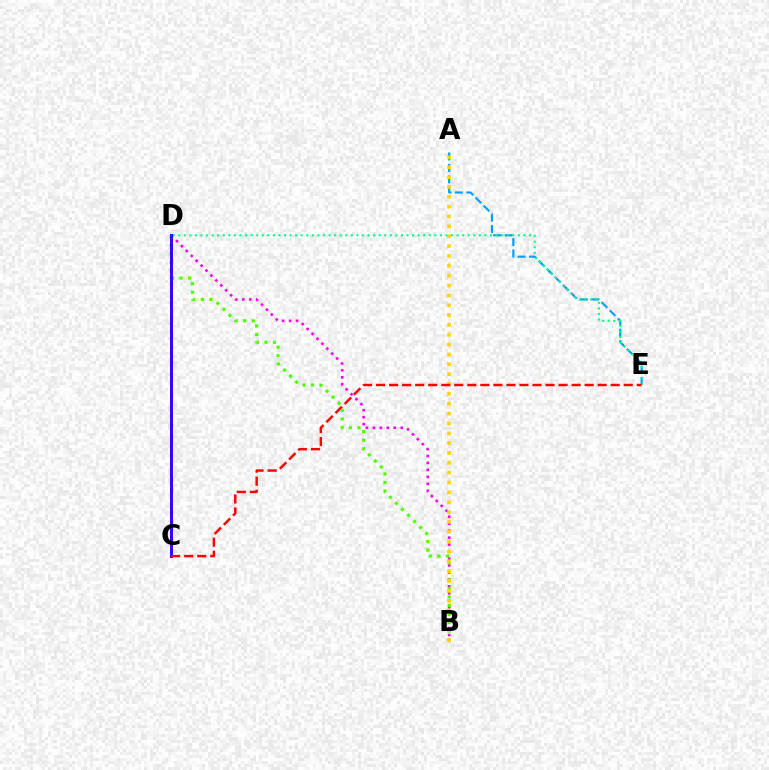{('A', 'E'): [{'color': '#009eff', 'line_style': 'dashed', 'thickness': 1.55}], ('B', 'D'): [{'color': '#ff00ed', 'line_style': 'dotted', 'thickness': 1.89}, {'color': '#4fff00', 'line_style': 'dotted', 'thickness': 2.32}], ('D', 'E'): [{'color': '#00ff86', 'line_style': 'dotted', 'thickness': 1.51}], ('A', 'B'): [{'color': '#ffd500', 'line_style': 'dotted', 'thickness': 2.68}], ('C', 'D'): [{'color': '#3700ff', 'line_style': 'solid', 'thickness': 2.13}], ('C', 'E'): [{'color': '#ff0000', 'line_style': 'dashed', 'thickness': 1.77}]}